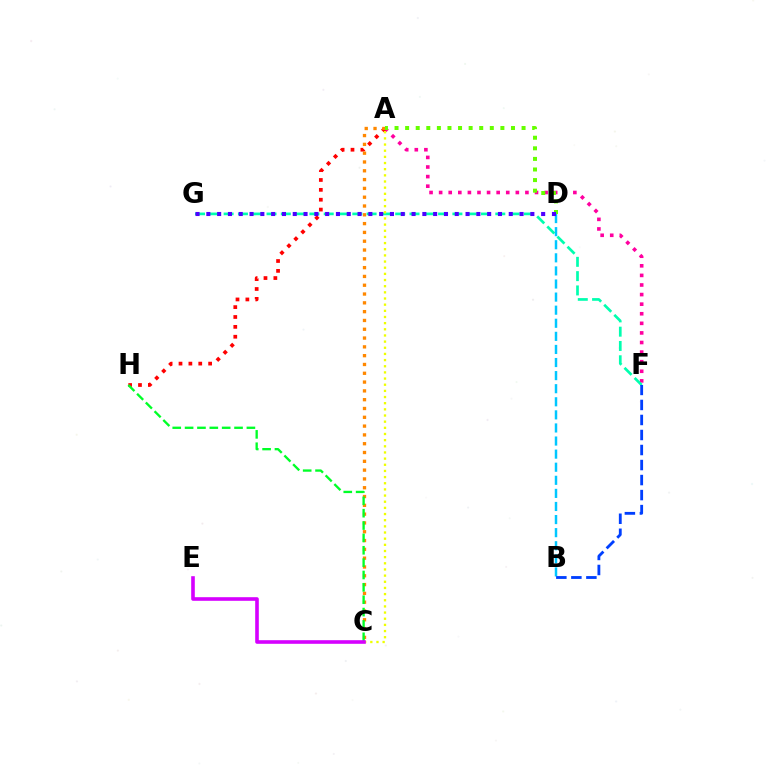{('A', 'F'): [{'color': '#ff00a0', 'line_style': 'dotted', 'thickness': 2.6}], ('B', 'D'): [{'color': '#00c7ff', 'line_style': 'dashed', 'thickness': 1.78}], ('A', 'H'): [{'color': '#ff0000', 'line_style': 'dotted', 'thickness': 2.68}], ('A', 'C'): [{'color': '#ff8800', 'line_style': 'dotted', 'thickness': 2.39}, {'color': '#eeff00', 'line_style': 'dotted', 'thickness': 1.67}], ('F', 'G'): [{'color': '#00ffaf', 'line_style': 'dashed', 'thickness': 1.94}], ('C', 'H'): [{'color': '#00ff27', 'line_style': 'dashed', 'thickness': 1.68}], ('A', 'D'): [{'color': '#66ff00', 'line_style': 'dotted', 'thickness': 2.88}], ('D', 'G'): [{'color': '#4f00ff', 'line_style': 'dotted', 'thickness': 2.93}], ('C', 'E'): [{'color': '#d600ff', 'line_style': 'solid', 'thickness': 2.6}], ('B', 'F'): [{'color': '#003fff', 'line_style': 'dashed', 'thickness': 2.04}]}